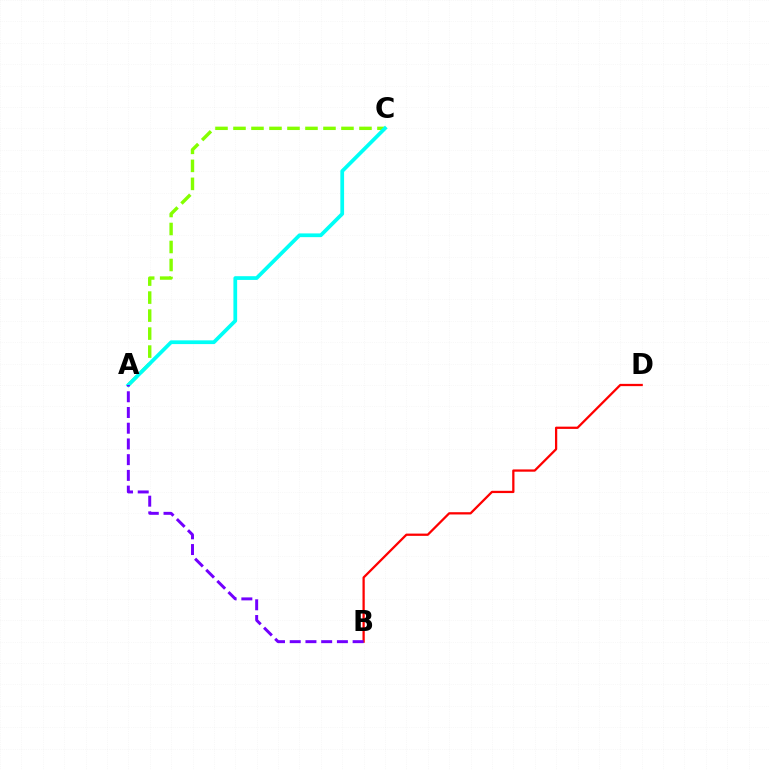{('A', 'C'): [{'color': '#84ff00', 'line_style': 'dashed', 'thickness': 2.44}, {'color': '#00fff6', 'line_style': 'solid', 'thickness': 2.69}], ('B', 'D'): [{'color': '#ff0000', 'line_style': 'solid', 'thickness': 1.63}], ('A', 'B'): [{'color': '#7200ff', 'line_style': 'dashed', 'thickness': 2.14}]}